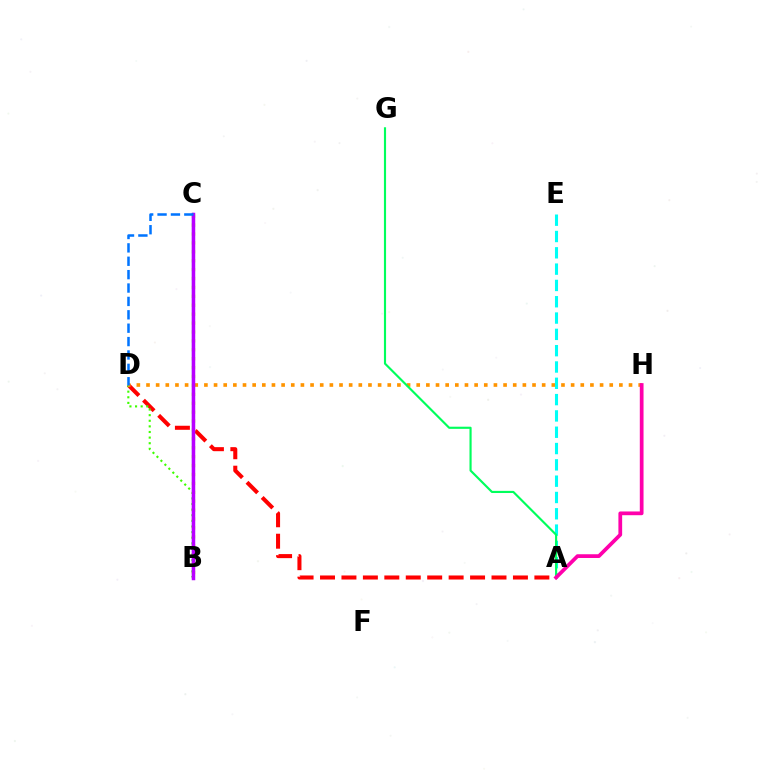{('A', 'D'): [{'color': '#ff0000', 'line_style': 'dashed', 'thickness': 2.91}], ('B', 'D'): [{'color': '#3dff00', 'line_style': 'dotted', 'thickness': 1.52}], ('B', 'C'): [{'color': '#d1ff00', 'line_style': 'dotted', 'thickness': 2.42}, {'color': '#2500ff', 'line_style': 'solid', 'thickness': 1.57}, {'color': '#b900ff', 'line_style': 'solid', 'thickness': 2.51}], ('D', 'H'): [{'color': '#ff9400', 'line_style': 'dotted', 'thickness': 2.62}], ('A', 'E'): [{'color': '#00fff6', 'line_style': 'dashed', 'thickness': 2.22}], ('A', 'G'): [{'color': '#00ff5c', 'line_style': 'solid', 'thickness': 1.54}], ('A', 'H'): [{'color': '#ff00ac', 'line_style': 'solid', 'thickness': 2.69}], ('C', 'D'): [{'color': '#0074ff', 'line_style': 'dashed', 'thickness': 1.82}]}